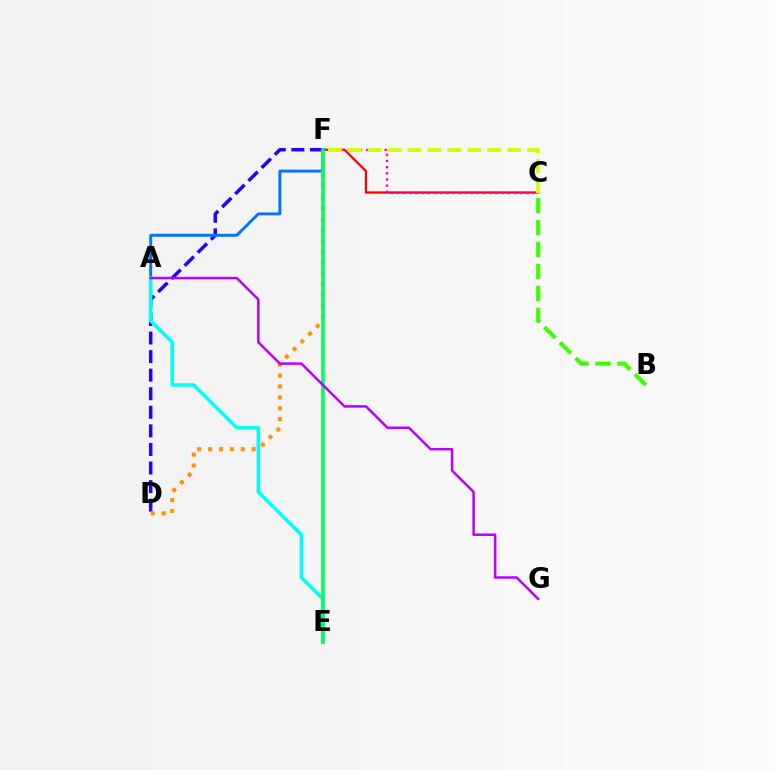{('C', 'F'): [{'color': '#ff0000', 'line_style': 'solid', 'thickness': 1.62}, {'color': '#ff00ac', 'line_style': 'dotted', 'thickness': 1.67}, {'color': '#d1ff00', 'line_style': 'dashed', 'thickness': 2.71}], ('B', 'C'): [{'color': '#3dff00', 'line_style': 'dashed', 'thickness': 2.99}], ('D', 'F'): [{'color': '#2500ff', 'line_style': 'dashed', 'thickness': 2.52}, {'color': '#ff9400', 'line_style': 'dotted', 'thickness': 2.96}], ('A', 'F'): [{'color': '#0074ff', 'line_style': 'solid', 'thickness': 2.11}], ('A', 'E'): [{'color': '#00fff6', 'line_style': 'solid', 'thickness': 2.57}], ('E', 'F'): [{'color': '#00ff5c', 'line_style': 'solid', 'thickness': 2.59}], ('A', 'G'): [{'color': '#b900ff', 'line_style': 'solid', 'thickness': 1.79}]}